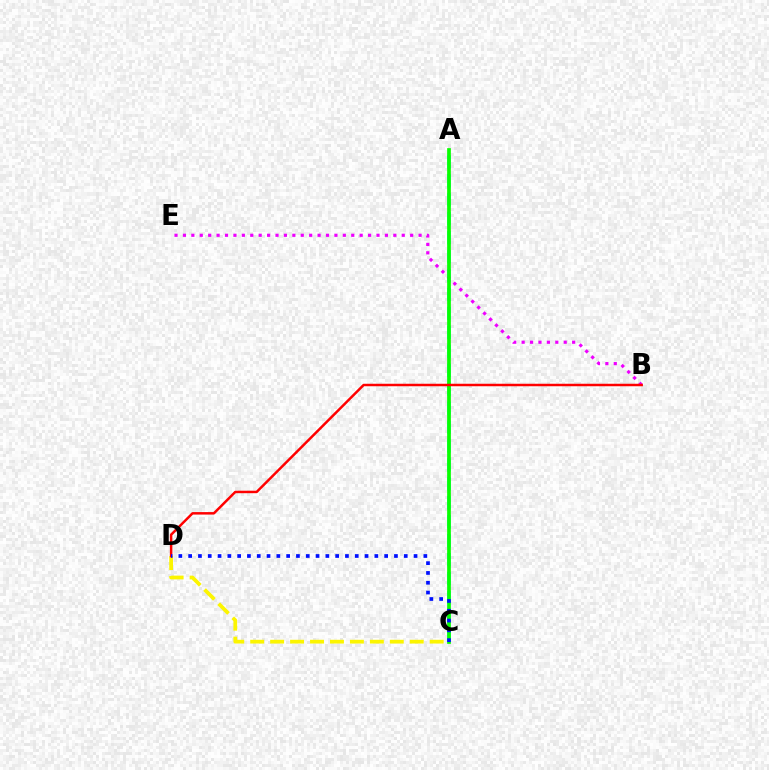{('A', 'C'): [{'color': '#00fff6', 'line_style': 'dashed', 'thickness': 2.57}, {'color': '#08ff00', 'line_style': 'solid', 'thickness': 2.67}], ('C', 'D'): [{'color': '#fcf500', 'line_style': 'dashed', 'thickness': 2.71}, {'color': '#0010ff', 'line_style': 'dotted', 'thickness': 2.66}], ('B', 'E'): [{'color': '#ee00ff', 'line_style': 'dotted', 'thickness': 2.29}], ('B', 'D'): [{'color': '#ff0000', 'line_style': 'solid', 'thickness': 1.79}]}